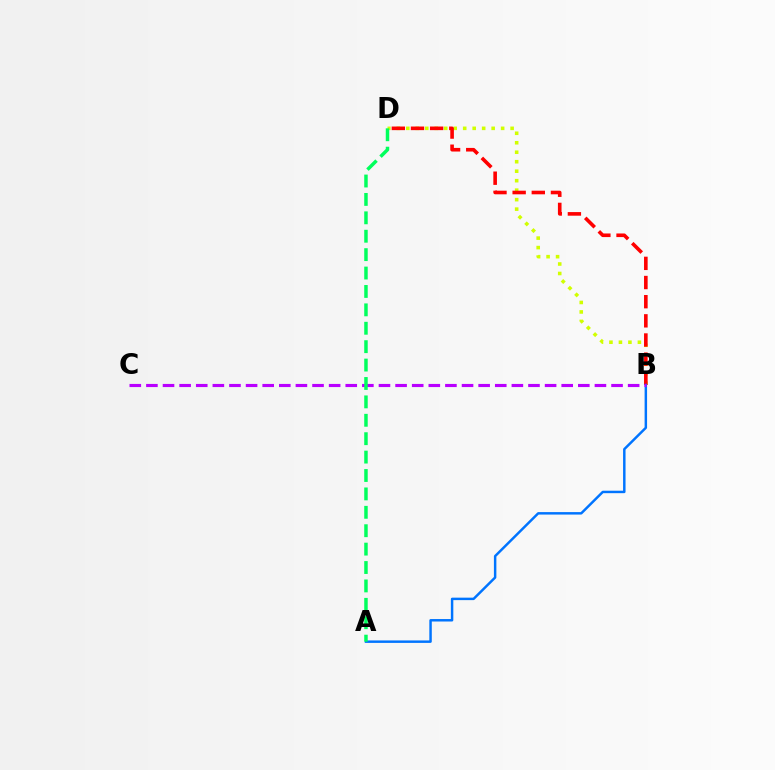{('B', 'D'): [{'color': '#d1ff00', 'line_style': 'dotted', 'thickness': 2.58}, {'color': '#ff0000', 'line_style': 'dashed', 'thickness': 2.6}], ('A', 'B'): [{'color': '#0074ff', 'line_style': 'solid', 'thickness': 1.77}], ('B', 'C'): [{'color': '#b900ff', 'line_style': 'dashed', 'thickness': 2.26}], ('A', 'D'): [{'color': '#00ff5c', 'line_style': 'dashed', 'thickness': 2.5}]}